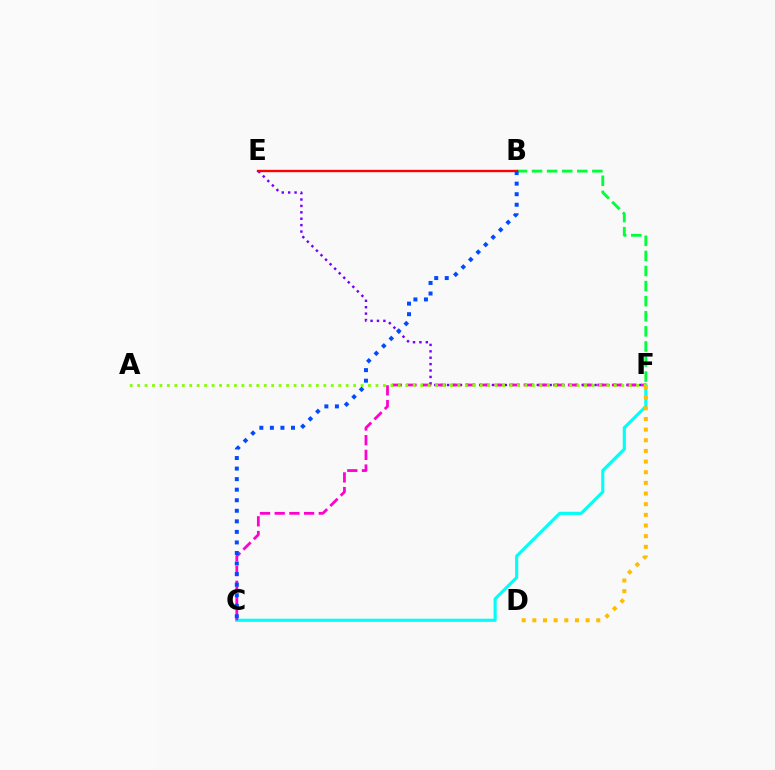{('B', 'F'): [{'color': '#00ff39', 'line_style': 'dashed', 'thickness': 2.05}], ('C', 'F'): [{'color': '#00fff6', 'line_style': 'solid', 'thickness': 2.26}, {'color': '#ff00cf', 'line_style': 'dashed', 'thickness': 1.99}], ('E', 'F'): [{'color': '#7200ff', 'line_style': 'dotted', 'thickness': 1.74}], ('B', 'E'): [{'color': '#ff0000', 'line_style': 'solid', 'thickness': 1.71}], ('A', 'F'): [{'color': '#84ff00', 'line_style': 'dotted', 'thickness': 2.02}], ('D', 'F'): [{'color': '#ffbd00', 'line_style': 'dotted', 'thickness': 2.89}], ('B', 'C'): [{'color': '#004bff', 'line_style': 'dotted', 'thickness': 2.87}]}